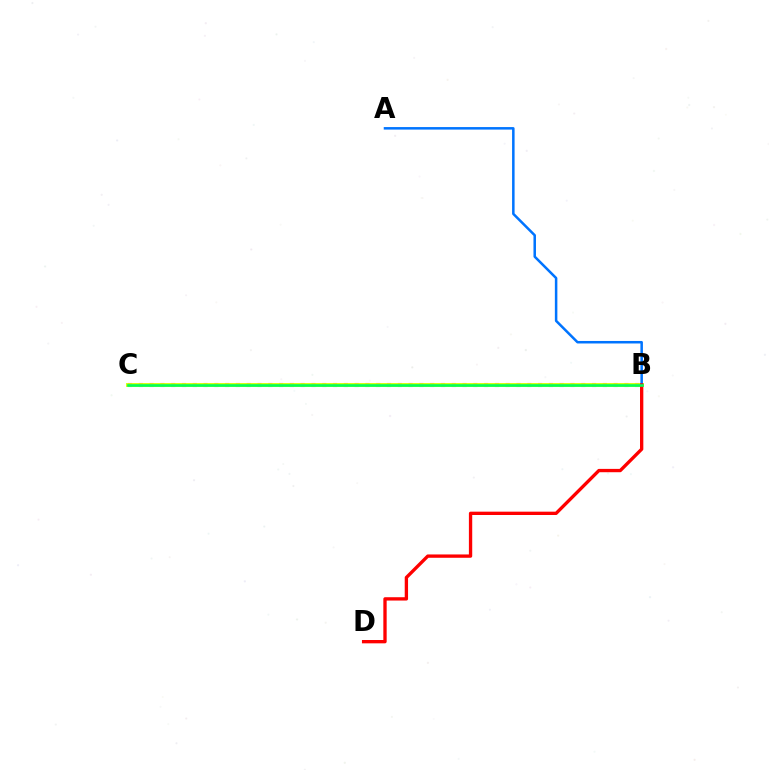{('B', 'C'): [{'color': '#b900ff', 'line_style': 'dotted', 'thickness': 2.93}, {'color': '#d1ff00', 'line_style': 'solid', 'thickness': 2.78}, {'color': '#00ff5c', 'line_style': 'solid', 'thickness': 1.88}], ('A', 'B'): [{'color': '#0074ff', 'line_style': 'solid', 'thickness': 1.81}], ('B', 'D'): [{'color': '#ff0000', 'line_style': 'solid', 'thickness': 2.4}]}